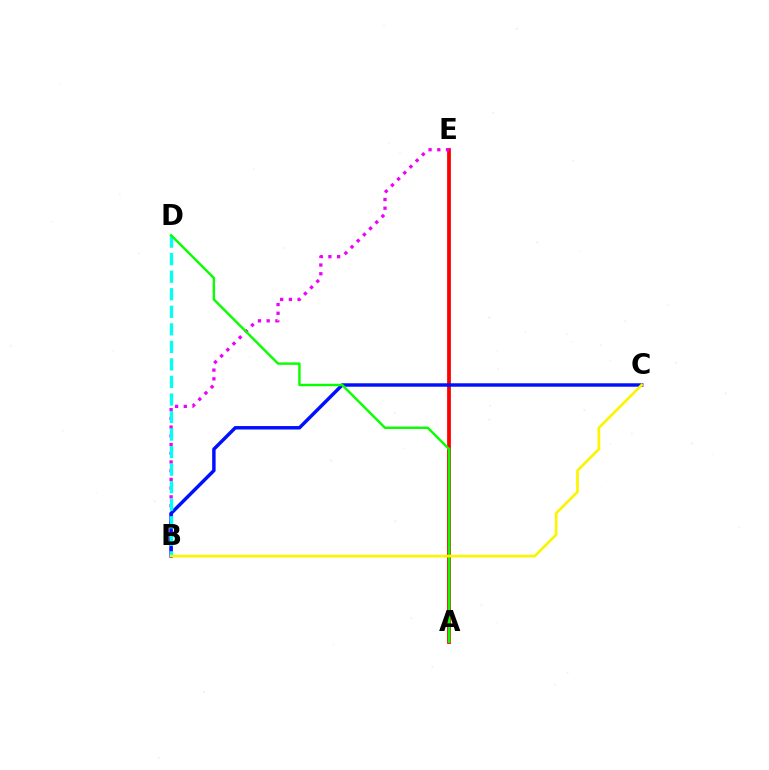{('A', 'E'): [{'color': '#ff0000', 'line_style': 'solid', 'thickness': 2.7}], ('B', 'E'): [{'color': '#ee00ff', 'line_style': 'dotted', 'thickness': 2.37}], ('B', 'C'): [{'color': '#0010ff', 'line_style': 'solid', 'thickness': 2.48}, {'color': '#fcf500', 'line_style': 'solid', 'thickness': 1.92}], ('B', 'D'): [{'color': '#00fff6', 'line_style': 'dashed', 'thickness': 2.38}], ('A', 'D'): [{'color': '#08ff00', 'line_style': 'solid', 'thickness': 1.73}]}